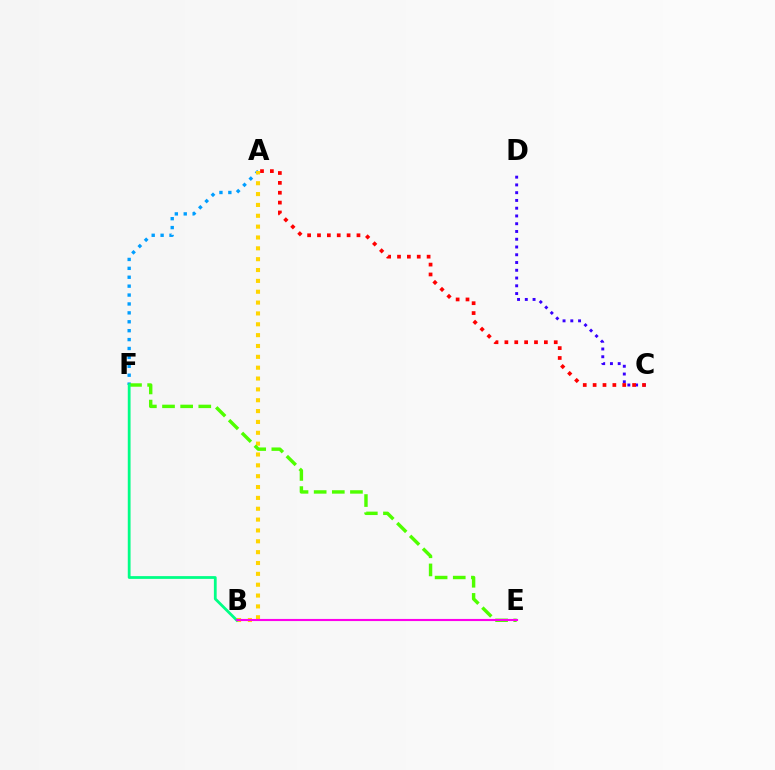{('A', 'F'): [{'color': '#009eff', 'line_style': 'dotted', 'thickness': 2.42}], ('C', 'D'): [{'color': '#3700ff', 'line_style': 'dotted', 'thickness': 2.11}], ('A', 'B'): [{'color': '#ffd500', 'line_style': 'dotted', 'thickness': 2.95}], ('E', 'F'): [{'color': '#4fff00', 'line_style': 'dashed', 'thickness': 2.46}], ('B', 'F'): [{'color': '#00ff86', 'line_style': 'solid', 'thickness': 2.0}], ('B', 'E'): [{'color': '#ff00ed', 'line_style': 'solid', 'thickness': 1.53}], ('A', 'C'): [{'color': '#ff0000', 'line_style': 'dotted', 'thickness': 2.68}]}